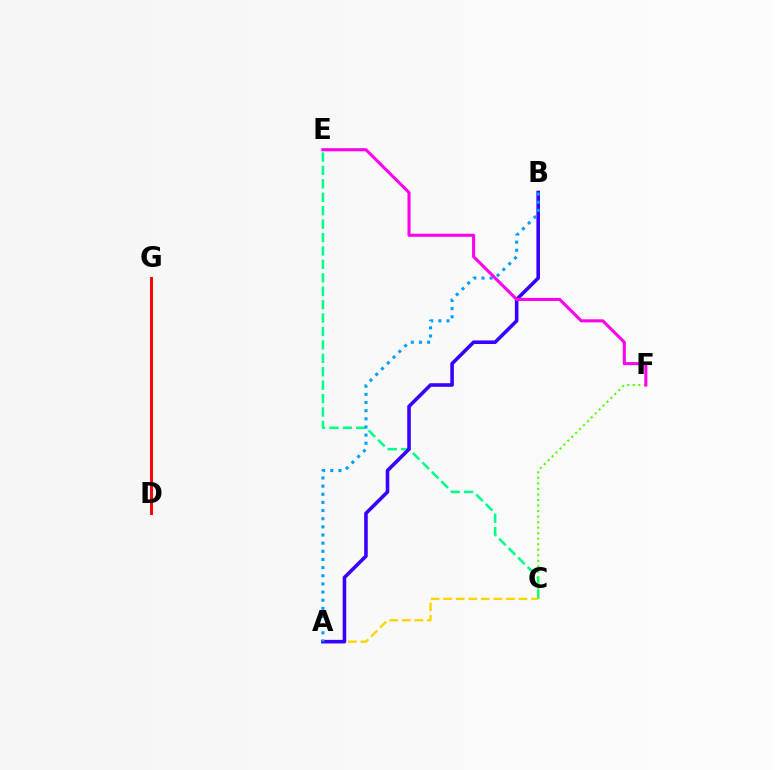{('C', 'E'): [{'color': '#00ff86', 'line_style': 'dashed', 'thickness': 1.82}], ('D', 'G'): [{'color': '#ff0000', 'line_style': 'solid', 'thickness': 2.12}], ('A', 'C'): [{'color': '#ffd500', 'line_style': 'dashed', 'thickness': 1.7}], ('C', 'F'): [{'color': '#4fff00', 'line_style': 'dotted', 'thickness': 1.5}], ('A', 'B'): [{'color': '#3700ff', 'line_style': 'solid', 'thickness': 2.58}, {'color': '#009eff', 'line_style': 'dotted', 'thickness': 2.21}], ('E', 'F'): [{'color': '#ff00ed', 'line_style': 'solid', 'thickness': 2.21}]}